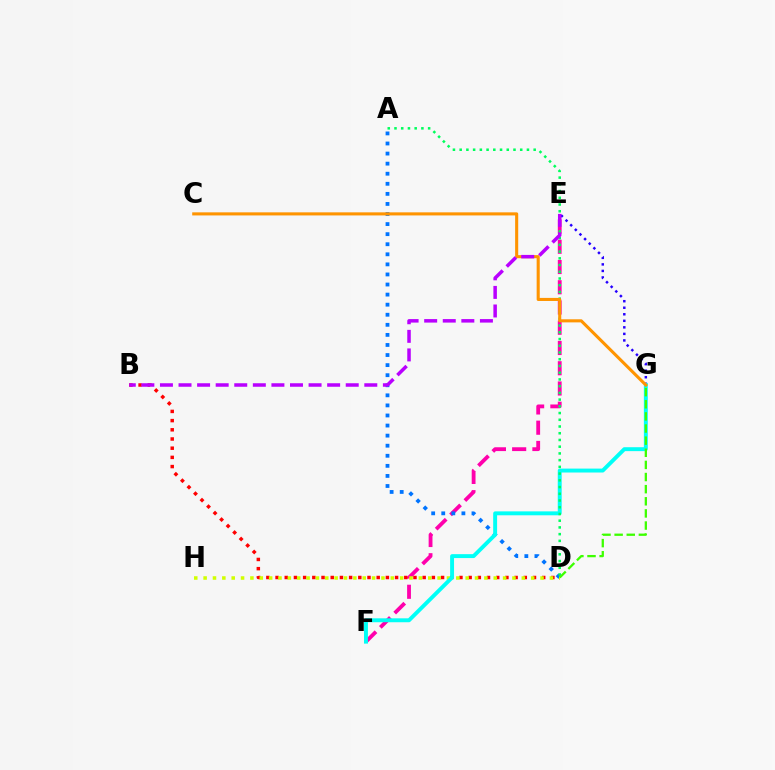{('E', 'F'): [{'color': '#ff00ac', 'line_style': 'dashed', 'thickness': 2.75}], ('A', 'D'): [{'color': '#0074ff', 'line_style': 'dotted', 'thickness': 2.74}, {'color': '#00ff5c', 'line_style': 'dotted', 'thickness': 1.83}], ('E', 'G'): [{'color': '#2500ff', 'line_style': 'dotted', 'thickness': 1.78}], ('B', 'D'): [{'color': '#ff0000', 'line_style': 'dotted', 'thickness': 2.5}], ('D', 'H'): [{'color': '#d1ff00', 'line_style': 'dotted', 'thickness': 2.54}], ('F', 'G'): [{'color': '#00fff6', 'line_style': 'solid', 'thickness': 2.82}], ('C', 'G'): [{'color': '#ff9400', 'line_style': 'solid', 'thickness': 2.22}], ('B', 'E'): [{'color': '#b900ff', 'line_style': 'dashed', 'thickness': 2.52}], ('D', 'G'): [{'color': '#3dff00', 'line_style': 'dashed', 'thickness': 1.65}]}